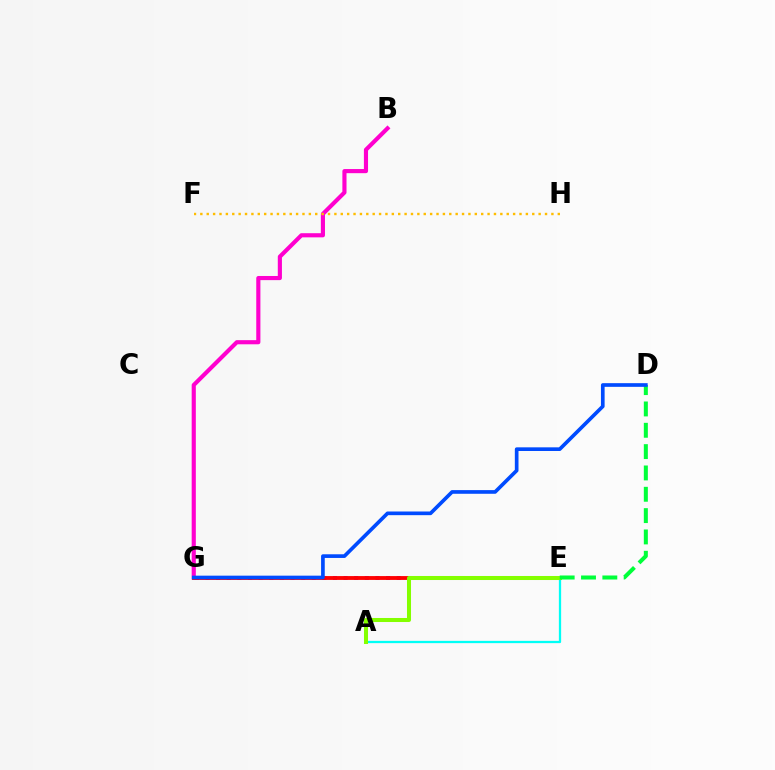{('B', 'G'): [{'color': '#ff00cf', 'line_style': 'solid', 'thickness': 2.98}], ('E', 'G'): [{'color': '#7200ff', 'line_style': 'dotted', 'thickness': 2.89}, {'color': '#ff0000', 'line_style': 'solid', 'thickness': 2.77}], ('F', 'H'): [{'color': '#ffbd00', 'line_style': 'dotted', 'thickness': 1.73}], ('A', 'E'): [{'color': '#00fff6', 'line_style': 'solid', 'thickness': 1.63}, {'color': '#84ff00', 'line_style': 'solid', 'thickness': 2.9}], ('D', 'E'): [{'color': '#00ff39', 'line_style': 'dashed', 'thickness': 2.9}], ('D', 'G'): [{'color': '#004bff', 'line_style': 'solid', 'thickness': 2.64}]}